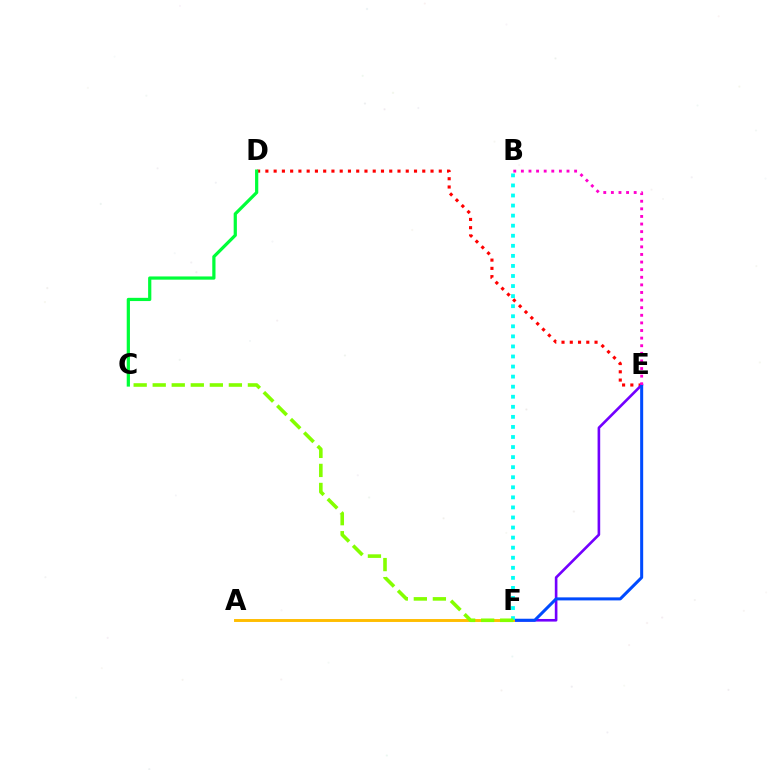{('D', 'E'): [{'color': '#ff0000', 'line_style': 'dotted', 'thickness': 2.24}], ('E', 'F'): [{'color': '#7200ff', 'line_style': 'solid', 'thickness': 1.89}, {'color': '#004bff', 'line_style': 'solid', 'thickness': 2.18}], ('A', 'F'): [{'color': '#ffbd00', 'line_style': 'solid', 'thickness': 2.1}], ('C', 'D'): [{'color': '#00ff39', 'line_style': 'solid', 'thickness': 2.32}], ('B', 'F'): [{'color': '#00fff6', 'line_style': 'dotted', 'thickness': 2.73}], ('C', 'F'): [{'color': '#84ff00', 'line_style': 'dashed', 'thickness': 2.59}], ('B', 'E'): [{'color': '#ff00cf', 'line_style': 'dotted', 'thickness': 2.07}]}